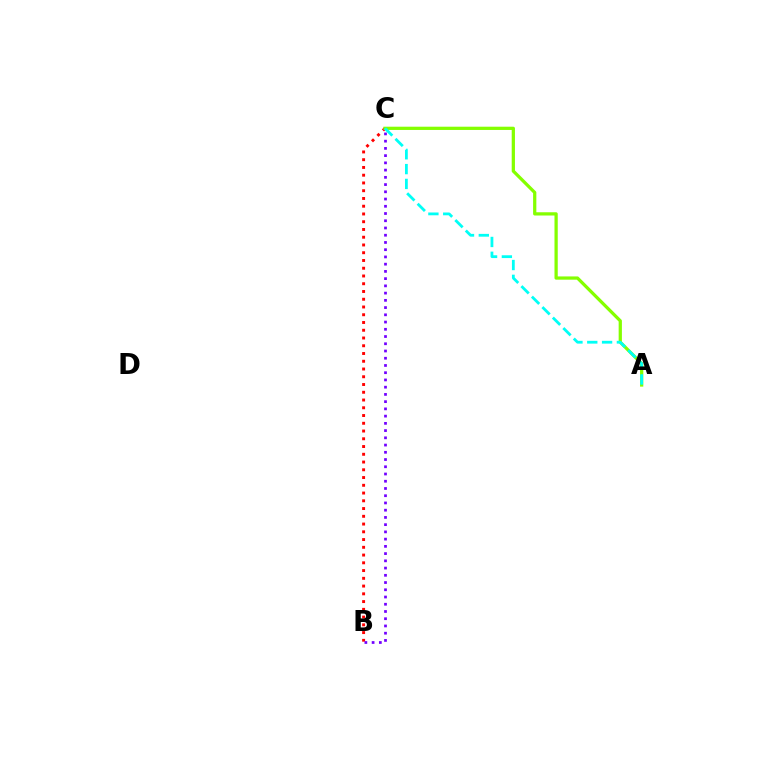{('B', 'C'): [{'color': '#ff0000', 'line_style': 'dotted', 'thickness': 2.11}, {'color': '#7200ff', 'line_style': 'dotted', 'thickness': 1.97}], ('A', 'C'): [{'color': '#84ff00', 'line_style': 'solid', 'thickness': 2.34}, {'color': '#00fff6', 'line_style': 'dashed', 'thickness': 2.01}]}